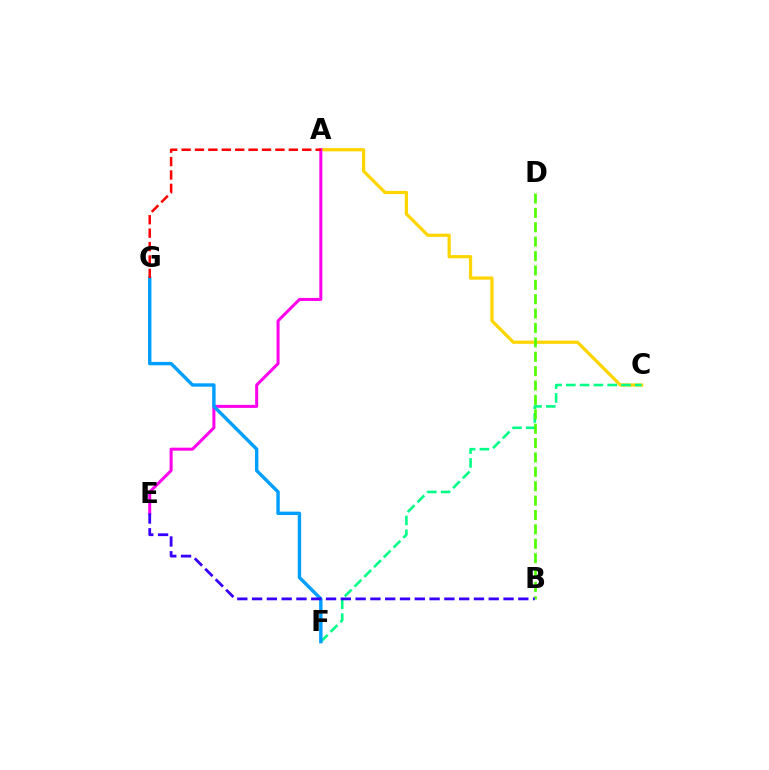{('A', 'C'): [{'color': '#ffd500', 'line_style': 'solid', 'thickness': 2.32}], ('A', 'E'): [{'color': '#ff00ed', 'line_style': 'solid', 'thickness': 2.17}], ('C', 'F'): [{'color': '#00ff86', 'line_style': 'dashed', 'thickness': 1.88}], ('F', 'G'): [{'color': '#009eff', 'line_style': 'solid', 'thickness': 2.45}], ('A', 'G'): [{'color': '#ff0000', 'line_style': 'dashed', 'thickness': 1.82}], ('B', 'D'): [{'color': '#4fff00', 'line_style': 'dashed', 'thickness': 1.95}], ('B', 'E'): [{'color': '#3700ff', 'line_style': 'dashed', 'thickness': 2.01}]}